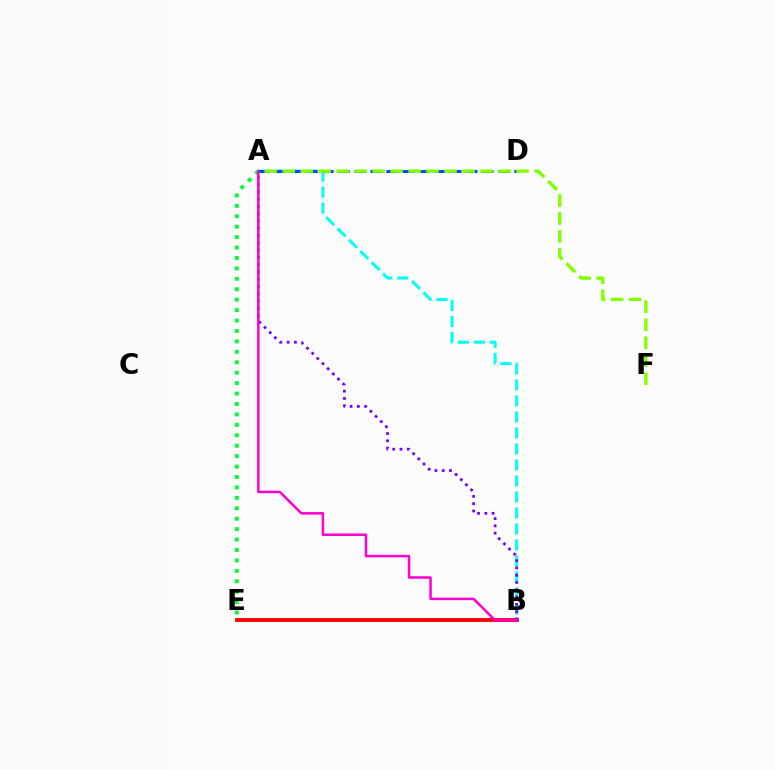{('B', 'E'): [{'color': '#ffbd00', 'line_style': 'solid', 'thickness': 1.84}, {'color': '#ff0000', 'line_style': 'solid', 'thickness': 2.75}], ('A', 'E'): [{'color': '#00ff39', 'line_style': 'dotted', 'thickness': 2.83}], ('A', 'B'): [{'color': '#00fff6', 'line_style': 'dashed', 'thickness': 2.17}, {'color': '#7200ff', 'line_style': 'dotted', 'thickness': 1.98}, {'color': '#ff00cf', 'line_style': 'solid', 'thickness': 1.81}], ('A', 'D'): [{'color': '#004bff', 'line_style': 'dashed', 'thickness': 2.17}], ('A', 'F'): [{'color': '#84ff00', 'line_style': 'dashed', 'thickness': 2.44}]}